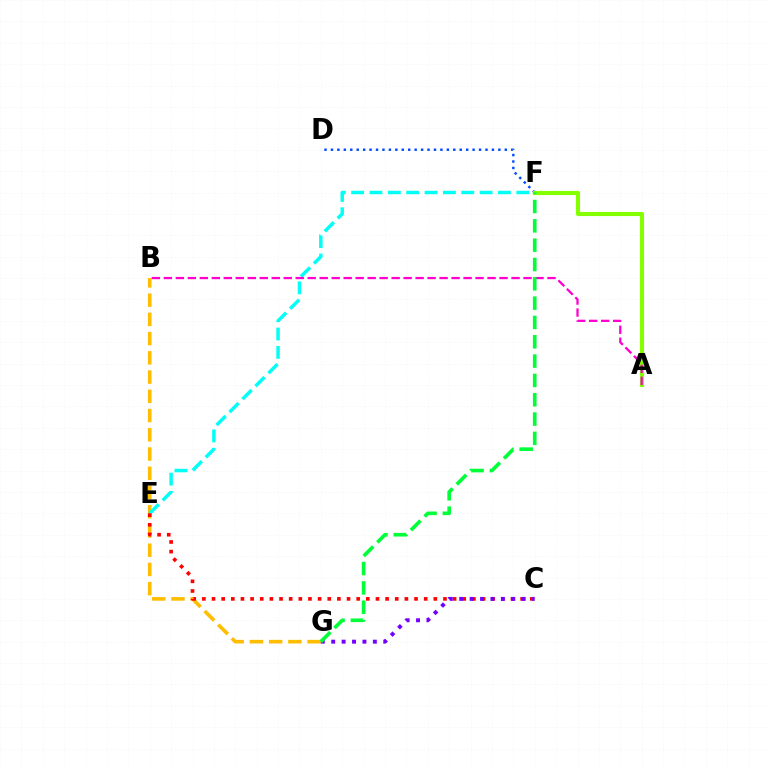{('B', 'G'): [{'color': '#ffbd00', 'line_style': 'dashed', 'thickness': 2.61}], ('D', 'F'): [{'color': '#004bff', 'line_style': 'dotted', 'thickness': 1.75}], ('E', 'F'): [{'color': '#00fff6', 'line_style': 'dashed', 'thickness': 2.49}], ('A', 'F'): [{'color': '#84ff00', 'line_style': 'solid', 'thickness': 2.99}], ('C', 'E'): [{'color': '#ff0000', 'line_style': 'dotted', 'thickness': 2.62}], ('C', 'G'): [{'color': '#7200ff', 'line_style': 'dotted', 'thickness': 2.83}], ('A', 'B'): [{'color': '#ff00cf', 'line_style': 'dashed', 'thickness': 1.63}], ('F', 'G'): [{'color': '#00ff39', 'line_style': 'dashed', 'thickness': 2.62}]}